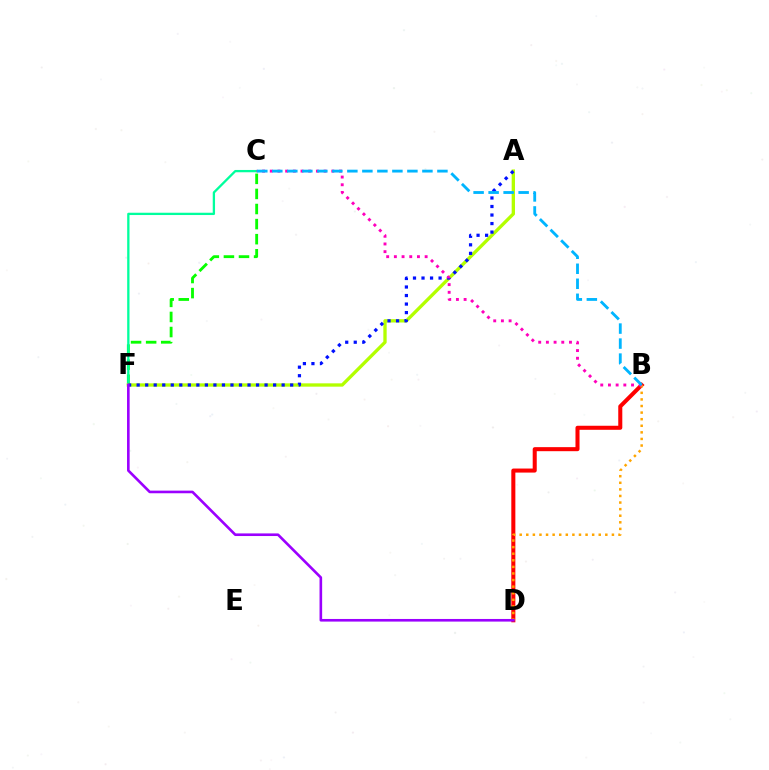{('B', 'D'): [{'color': '#ff0000', 'line_style': 'solid', 'thickness': 2.91}, {'color': '#ffa500', 'line_style': 'dotted', 'thickness': 1.79}], ('C', 'F'): [{'color': '#08ff00', 'line_style': 'dashed', 'thickness': 2.05}, {'color': '#00ff9d', 'line_style': 'solid', 'thickness': 1.66}], ('A', 'F'): [{'color': '#b3ff00', 'line_style': 'solid', 'thickness': 2.39}, {'color': '#0010ff', 'line_style': 'dotted', 'thickness': 2.32}], ('B', 'C'): [{'color': '#ff00bd', 'line_style': 'dotted', 'thickness': 2.09}, {'color': '#00b5ff', 'line_style': 'dashed', 'thickness': 2.04}], ('D', 'F'): [{'color': '#9b00ff', 'line_style': 'solid', 'thickness': 1.89}]}